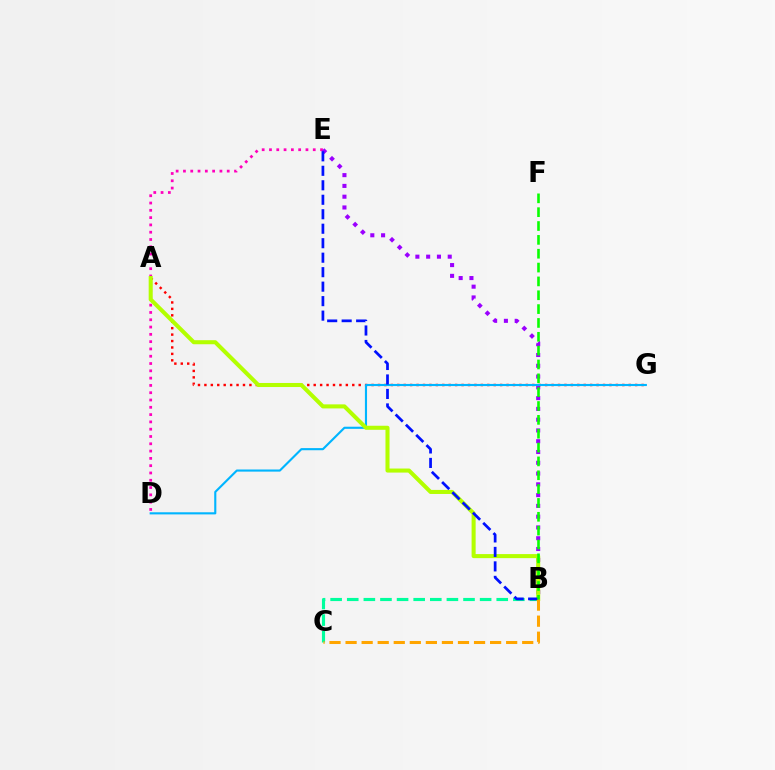{('D', 'E'): [{'color': '#ff00bd', 'line_style': 'dotted', 'thickness': 1.98}], ('B', 'E'): [{'color': '#9b00ff', 'line_style': 'dotted', 'thickness': 2.93}, {'color': '#0010ff', 'line_style': 'dashed', 'thickness': 1.97}], ('A', 'G'): [{'color': '#ff0000', 'line_style': 'dotted', 'thickness': 1.75}], ('B', 'C'): [{'color': '#00ff9d', 'line_style': 'dashed', 'thickness': 2.26}, {'color': '#ffa500', 'line_style': 'dashed', 'thickness': 2.18}], ('D', 'G'): [{'color': '#00b5ff', 'line_style': 'solid', 'thickness': 1.53}], ('A', 'B'): [{'color': '#b3ff00', 'line_style': 'solid', 'thickness': 2.92}], ('B', 'F'): [{'color': '#08ff00', 'line_style': 'dashed', 'thickness': 1.88}]}